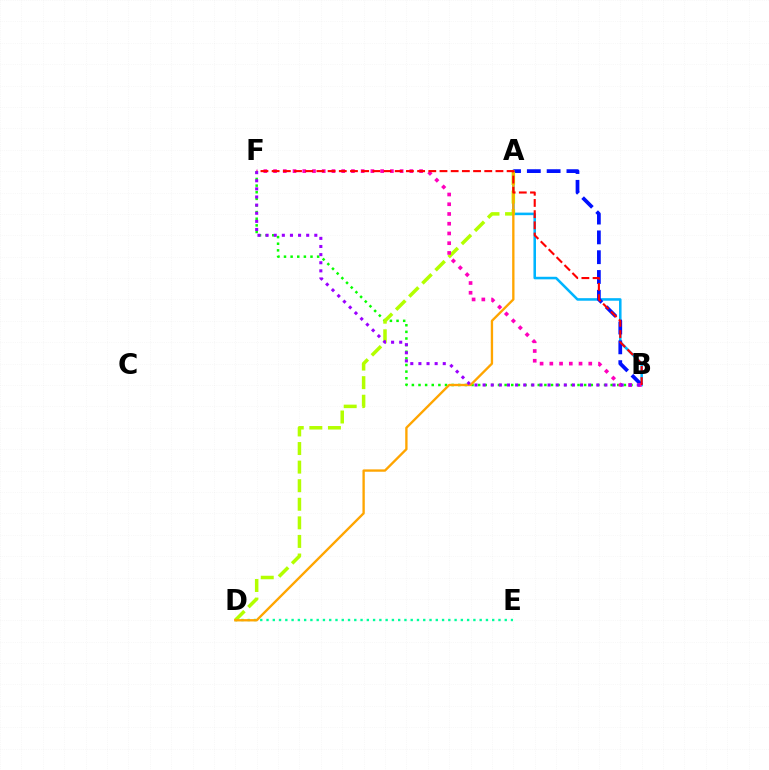{('A', 'B'): [{'color': '#00b5ff', 'line_style': 'solid', 'thickness': 1.84}, {'color': '#0010ff', 'line_style': 'dashed', 'thickness': 2.69}], ('D', 'E'): [{'color': '#00ff9d', 'line_style': 'dotted', 'thickness': 1.7}], ('B', 'F'): [{'color': '#08ff00', 'line_style': 'dotted', 'thickness': 1.8}, {'color': '#ff00bd', 'line_style': 'dotted', 'thickness': 2.65}, {'color': '#ff0000', 'line_style': 'dashed', 'thickness': 1.52}, {'color': '#9b00ff', 'line_style': 'dotted', 'thickness': 2.21}], ('A', 'D'): [{'color': '#b3ff00', 'line_style': 'dashed', 'thickness': 2.52}, {'color': '#ffa500', 'line_style': 'solid', 'thickness': 1.69}]}